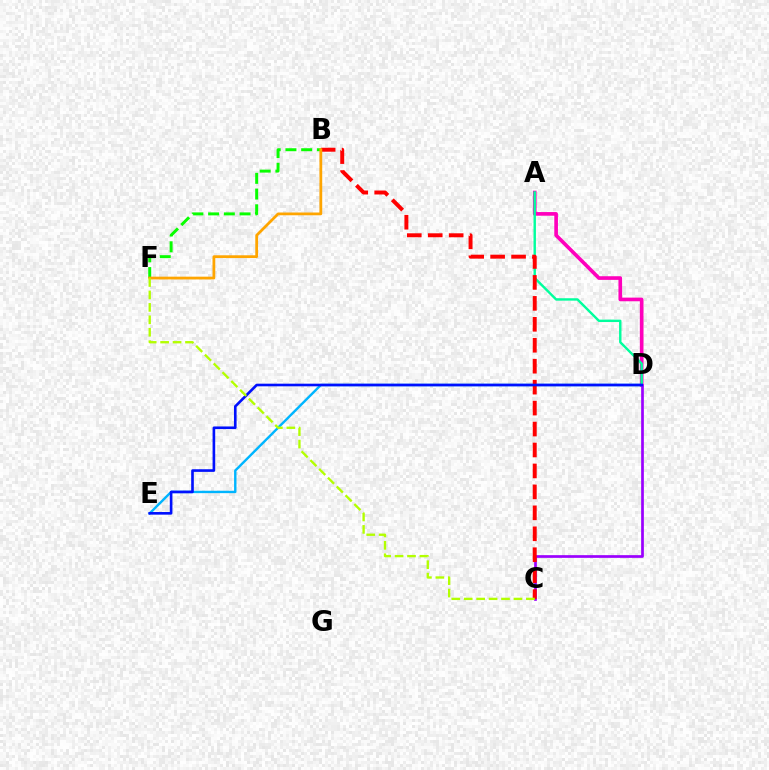{('A', 'D'): [{'color': '#ff00bd', 'line_style': 'solid', 'thickness': 2.63}, {'color': '#00ff9d', 'line_style': 'solid', 'thickness': 1.74}], ('D', 'E'): [{'color': '#00b5ff', 'line_style': 'solid', 'thickness': 1.73}, {'color': '#0010ff', 'line_style': 'solid', 'thickness': 1.89}], ('C', 'D'): [{'color': '#9b00ff', 'line_style': 'solid', 'thickness': 1.94}], ('B', 'C'): [{'color': '#ff0000', 'line_style': 'dashed', 'thickness': 2.85}], ('B', 'F'): [{'color': '#08ff00', 'line_style': 'dashed', 'thickness': 2.14}, {'color': '#ffa500', 'line_style': 'solid', 'thickness': 2.0}], ('C', 'F'): [{'color': '#b3ff00', 'line_style': 'dashed', 'thickness': 1.69}]}